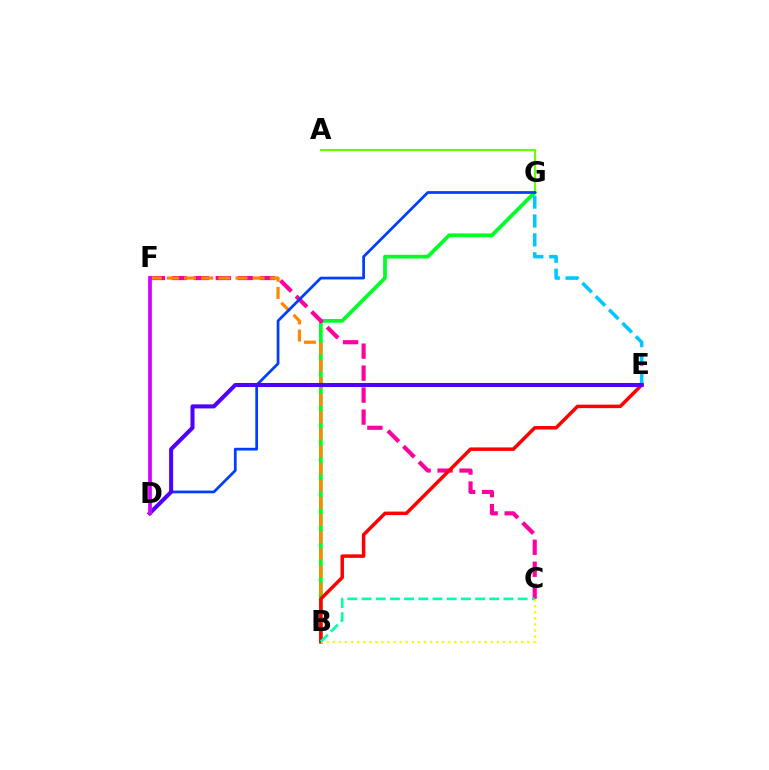{('B', 'G'): [{'color': '#00ff27', 'line_style': 'solid', 'thickness': 2.7}], ('A', 'G'): [{'color': '#66ff00', 'line_style': 'solid', 'thickness': 1.54}], ('C', 'F'): [{'color': '#ff00a0', 'line_style': 'dashed', 'thickness': 2.99}], ('B', 'F'): [{'color': '#ff8800', 'line_style': 'dashed', 'thickness': 2.33}], ('D', 'G'): [{'color': '#003fff', 'line_style': 'solid', 'thickness': 1.98}], ('B', 'E'): [{'color': '#ff0000', 'line_style': 'solid', 'thickness': 2.51}], ('E', 'G'): [{'color': '#00c7ff', 'line_style': 'dashed', 'thickness': 2.57}], ('D', 'E'): [{'color': '#4f00ff', 'line_style': 'solid', 'thickness': 2.91}], ('B', 'C'): [{'color': '#eeff00', 'line_style': 'dotted', 'thickness': 1.65}, {'color': '#00ffaf', 'line_style': 'dashed', 'thickness': 1.93}], ('D', 'F'): [{'color': '#d600ff', 'line_style': 'solid', 'thickness': 2.69}]}